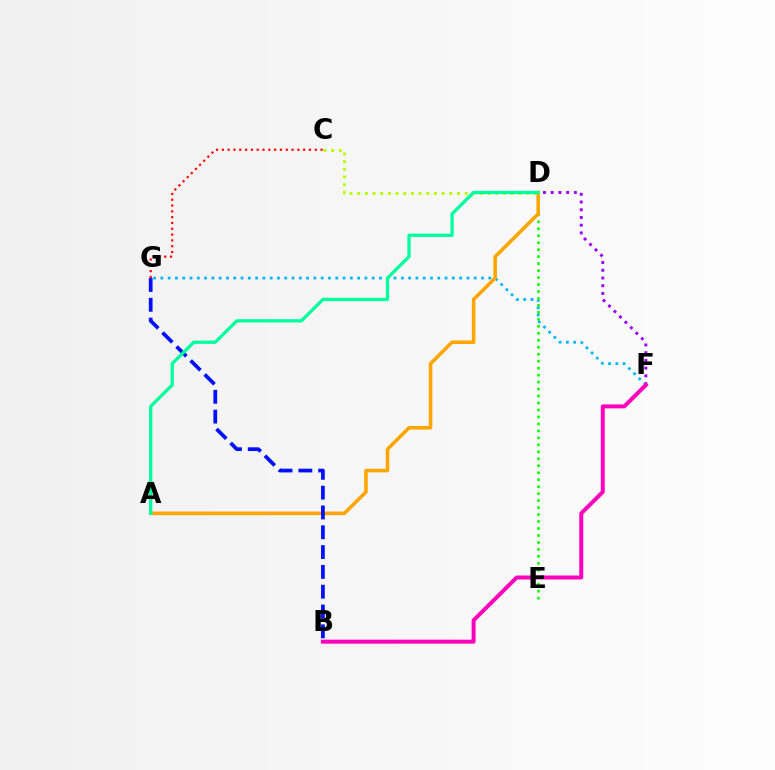{('D', 'F'): [{'color': '#9b00ff', 'line_style': 'dotted', 'thickness': 2.1}], ('F', 'G'): [{'color': '#00b5ff', 'line_style': 'dotted', 'thickness': 1.98}], ('D', 'E'): [{'color': '#08ff00', 'line_style': 'dotted', 'thickness': 1.89}], ('B', 'F'): [{'color': '#ff00bd', 'line_style': 'solid', 'thickness': 2.87}], ('A', 'D'): [{'color': '#ffa500', 'line_style': 'solid', 'thickness': 2.57}, {'color': '#00ff9d', 'line_style': 'solid', 'thickness': 2.37}], ('B', 'G'): [{'color': '#0010ff', 'line_style': 'dashed', 'thickness': 2.69}], ('C', 'D'): [{'color': '#b3ff00', 'line_style': 'dotted', 'thickness': 2.09}], ('C', 'G'): [{'color': '#ff0000', 'line_style': 'dotted', 'thickness': 1.58}]}